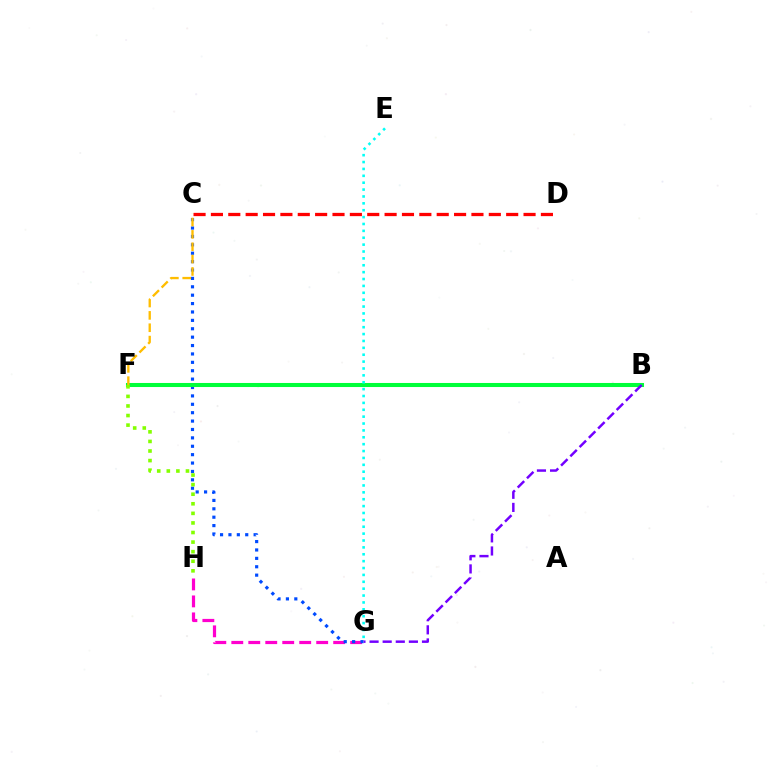{('G', 'H'): [{'color': '#ff00cf', 'line_style': 'dashed', 'thickness': 2.31}], ('C', 'G'): [{'color': '#004bff', 'line_style': 'dotted', 'thickness': 2.28}], ('C', 'D'): [{'color': '#ff0000', 'line_style': 'dashed', 'thickness': 2.36}], ('B', 'F'): [{'color': '#00ff39', 'line_style': 'solid', 'thickness': 2.92}], ('E', 'G'): [{'color': '#00fff6', 'line_style': 'dotted', 'thickness': 1.87}], ('B', 'G'): [{'color': '#7200ff', 'line_style': 'dashed', 'thickness': 1.78}], ('C', 'F'): [{'color': '#ffbd00', 'line_style': 'dashed', 'thickness': 1.68}], ('F', 'H'): [{'color': '#84ff00', 'line_style': 'dotted', 'thickness': 2.6}]}